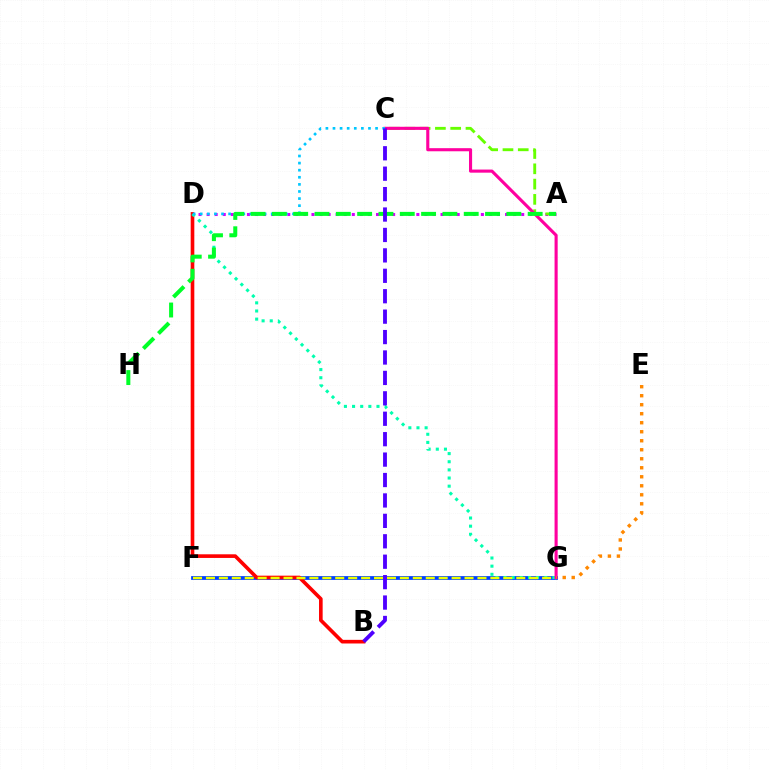{('A', 'D'): [{'color': '#d600ff', 'line_style': 'dotted', 'thickness': 2.19}], ('F', 'G'): [{'color': '#003fff', 'line_style': 'solid', 'thickness': 2.71}, {'color': '#eeff00', 'line_style': 'dashed', 'thickness': 1.76}], ('A', 'C'): [{'color': '#66ff00', 'line_style': 'dashed', 'thickness': 2.08}], ('B', 'D'): [{'color': '#ff0000', 'line_style': 'solid', 'thickness': 2.62}], ('D', 'G'): [{'color': '#00ffaf', 'line_style': 'dotted', 'thickness': 2.21}], ('C', 'G'): [{'color': '#ff00a0', 'line_style': 'solid', 'thickness': 2.23}], ('C', 'D'): [{'color': '#00c7ff', 'line_style': 'dotted', 'thickness': 1.93}], ('A', 'H'): [{'color': '#00ff27', 'line_style': 'dashed', 'thickness': 2.9}], ('B', 'C'): [{'color': '#4f00ff', 'line_style': 'dashed', 'thickness': 2.77}], ('E', 'G'): [{'color': '#ff8800', 'line_style': 'dotted', 'thickness': 2.45}]}